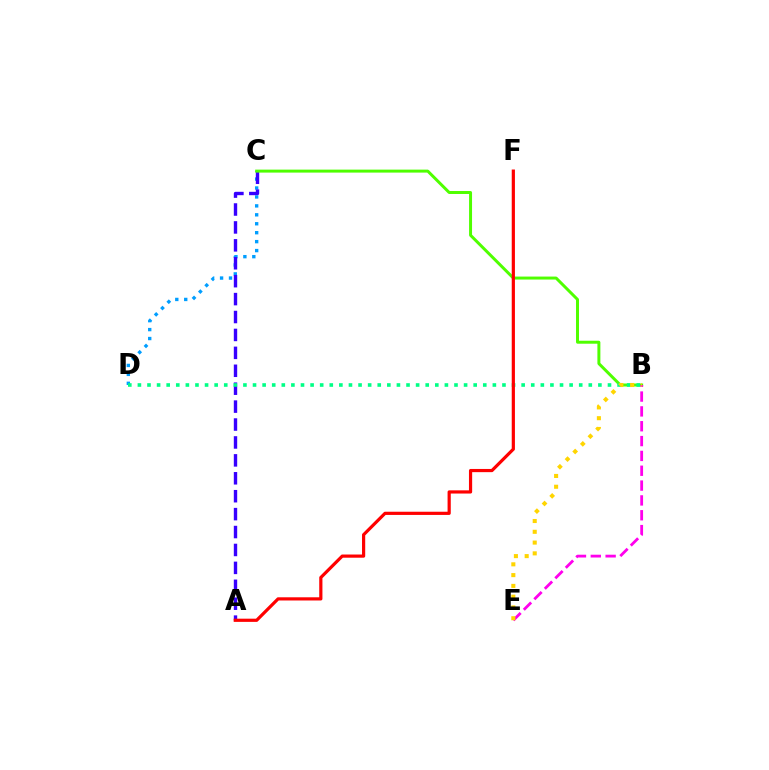{('C', 'D'): [{'color': '#009eff', 'line_style': 'dotted', 'thickness': 2.43}], ('A', 'C'): [{'color': '#3700ff', 'line_style': 'dashed', 'thickness': 2.43}], ('B', 'C'): [{'color': '#4fff00', 'line_style': 'solid', 'thickness': 2.14}], ('B', 'D'): [{'color': '#00ff86', 'line_style': 'dotted', 'thickness': 2.61}], ('B', 'E'): [{'color': '#ff00ed', 'line_style': 'dashed', 'thickness': 2.02}, {'color': '#ffd500', 'line_style': 'dotted', 'thickness': 2.93}], ('A', 'F'): [{'color': '#ff0000', 'line_style': 'solid', 'thickness': 2.3}]}